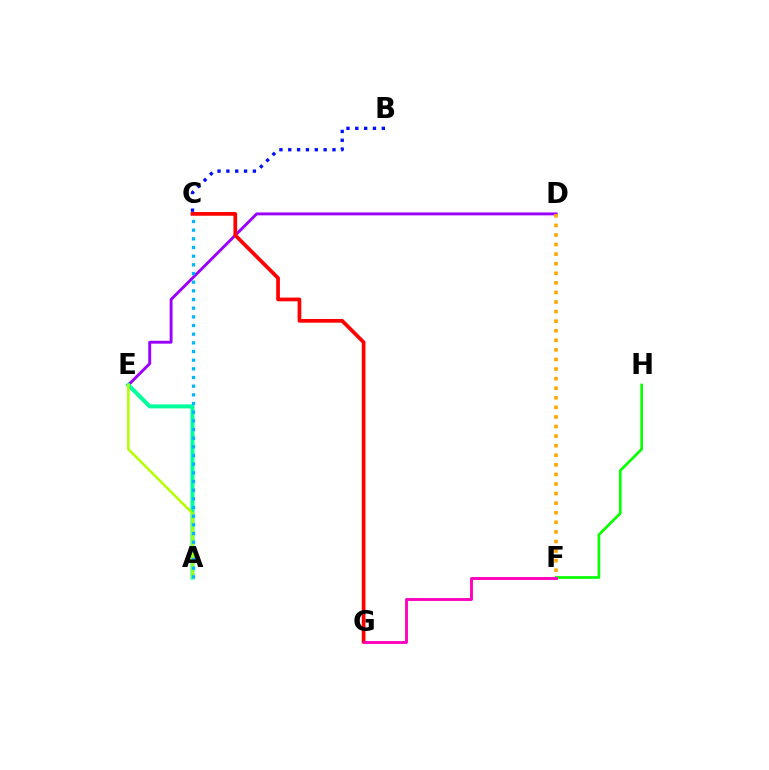{('D', 'E'): [{'color': '#9b00ff', 'line_style': 'solid', 'thickness': 2.1}], ('F', 'H'): [{'color': '#08ff00', 'line_style': 'solid', 'thickness': 1.94}], ('A', 'E'): [{'color': '#00ff9d', 'line_style': 'solid', 'thickness': 2.89}, {'color': '#b3ff00', 'line_style': 'solid', 'thickness': 1.82}], ('C', 'G'): [{'color': '#ff0000', 'line_style': 'solid', 'thickness': 2.67}], ('B', 'C'): [{'color': '#0010ff', 'line_style': 'dotted', 'thickness': 2.4}], ('A', 'C'): [{'color': '#00b5ff', 'line_style': 'dotted', 'thickness': 2.35}], ('D', 'F'): [{'color': '#ffa500', 'line_style': 'dotted', 'thickness': 2.6}], ('F', 'G'): [{'color': '#ff00bd', 'line_style': 'solid', 'thickness': 2.08}]}